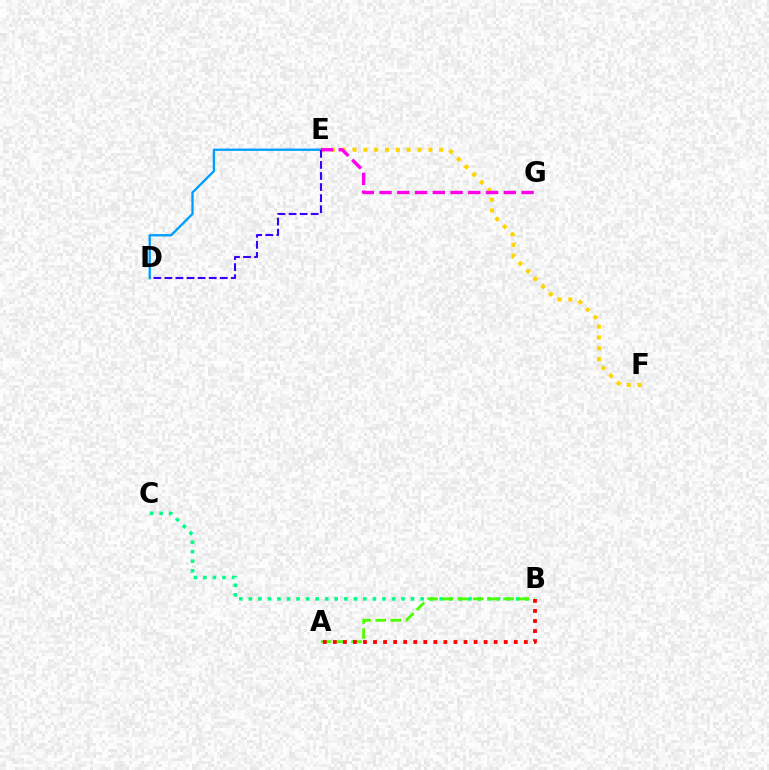{('D', 'E'): [{'color': '#009eff', 'line_style': 'solid', 'thickness': 1.69}, {'color': '#3700ff', 'line_style': 'dashed', 'thickness': 1.5}], ('B', 'C'): [{'color': '#00ff86', 'line_style': 'dotted', 'thickness': 2.59}], ('A', 'B'): [{'color': '#4fff00', 'line_style': 'dashed', 'thickness': 2.06}, {'color': '#ff0000', 'line_style': 'dotted', 'thickness': 2.73}], ('E', 'F'): [{'color': '#ffd500', 'line_style': 'dotted', 'thickness': 2.94}], ('E', 'G'): [{'color': '#ff00ed', 'line_style': 'dashed', 'thickness': 2.41}]}